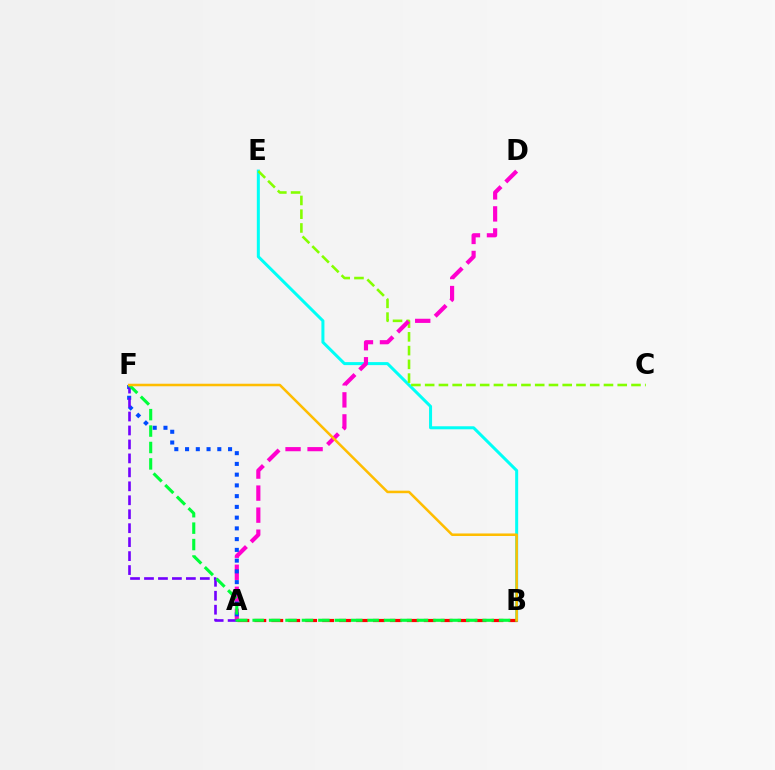{('B', 'E'): [{'color': '#00fff6', 'line_style': 'solid', 'thickness': 2.17}], ('C', 'E'): [{'color': '#84ff00', 'line_style': 'dashed', 'thickness': 1.87}], ('A', 'D'): [{'color': '#ff00cf', 'line_style': 'dashed', 'thickness': 2.99}], ('A', 'B'): [{'color': '#ff0000', 'line_style': 'dashed', 'thickness': 2.3}], ('A', 'F'): [{'color': '#004bff', 'line_style': 'dotted', 'thickness': 2.92}, {'color': '#7200ff', 'line_style': 'dashed', 'thickness': 1.9}], ('B', 'F'): [{'color': '#00ff39', 'line_style': 'dashed', 'thickness': 2.23}, {'color': '#ffbd00', 'line_style': 'solid', 'thickness': 1.82}]}